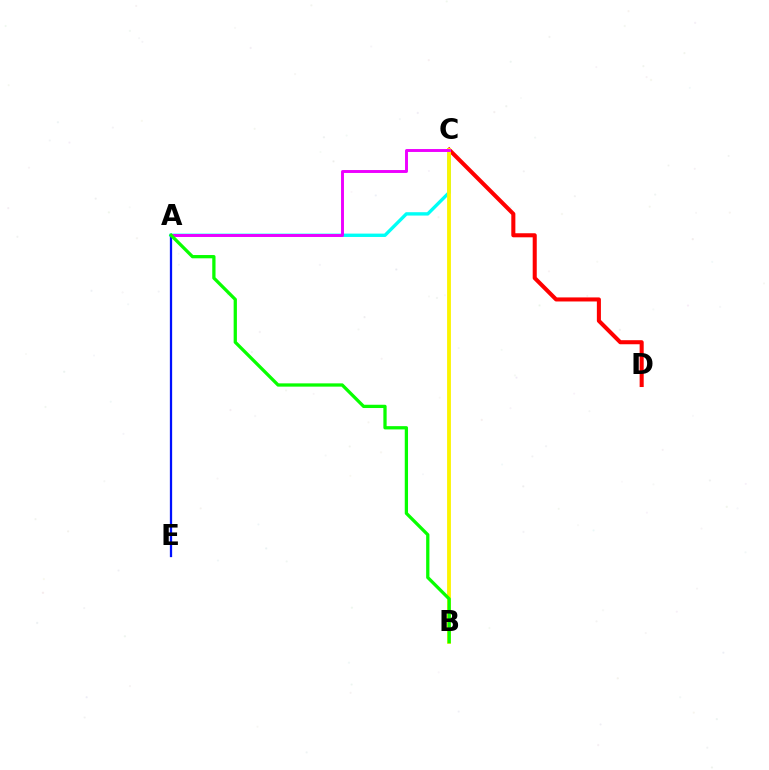{('A', 'C'): [{'color': '#00fff6', 'line_style': 'solid', 'thickness': 2.42}, {'color': '#ee00ff', 'line_style': 'solid', 'thickness': 2.1}], ('A', 'E'): [{'color': '#0010ff', 'line_style': 'solid', 'thickness': 1.64}], ('C', 'D'): [{'color': '#ff0000', 'line_style': 'solid', 'thickness': 2.92}], ('B', 'C'): [{'color': '#fcf500', 'line_style': 'solid', 'thickness': 2.75}], ('A', 'B'): [{'color': '#08ff00', 'line_style': 'solid', 'thickness': 2.35}]}